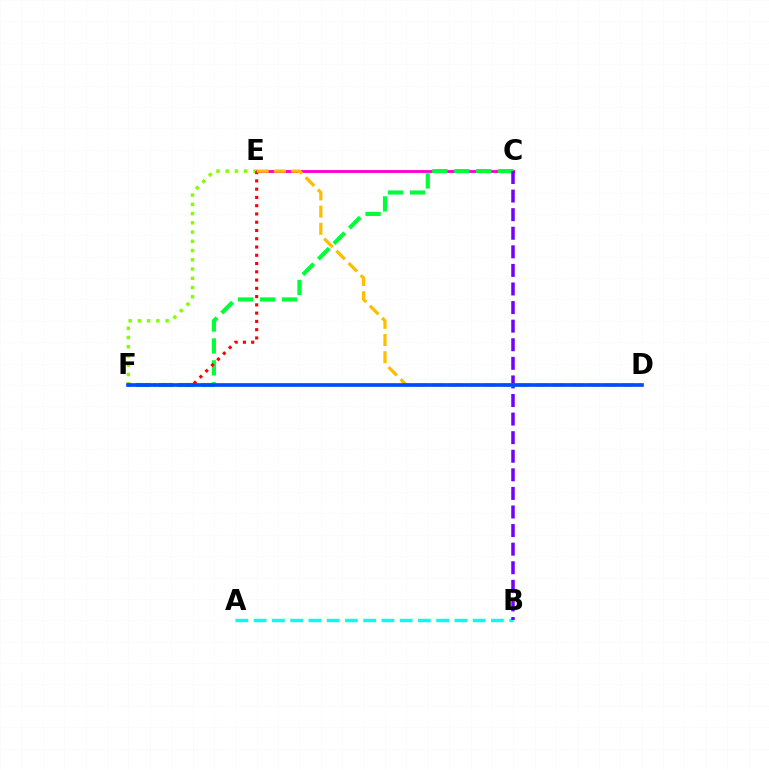{('E', 'F'): [{'color': '#84ff00', 'line_style': 'dotted', 'thickness': 2.51}, {'color': '#ff0000', 'line_style': 'dotted', 'thickness': 2.25}], ('C', 'E'): [{'color': '#ff00cf', 'line_style': 'solid', 'thickness': 2.06}], ('A', 'B'): [{'color': '#00fff6', 'line_style': 'dashed', 'thickness': 2.48}], ('C', 'F'): [{'color': '#00ff39', 'line_style': 'dashed', 'thickness': 2.98}], ('B', 'C'): [{'color': '#7200ff', 'line_style': 'dashed', 'thickness': 2.52}], ('D', 'E'): [{'color': '#ffbd00', 'line_style': 'dashed', 'thickness': 2.34}], ('D', 'F'): [{'color': '#004bff', 'line_style': 'solid', 'thickness': 2.64}]}